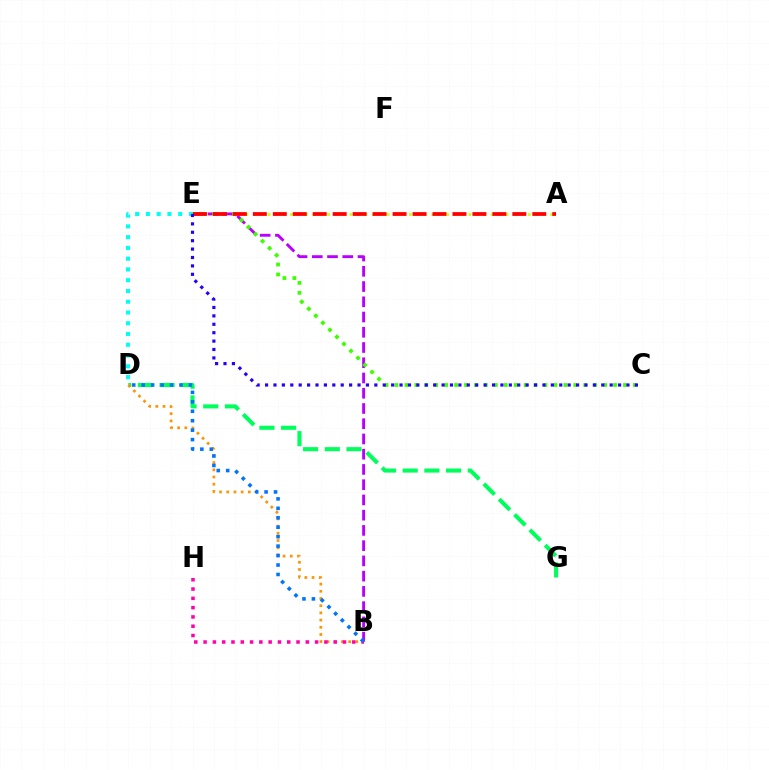{('A', 'E'): [{'color': '#d1ff00', 'line_style': 'dotted', 'thickness': 2.02}, {'color': '#ff0000', 'line_style': 'dashed', 'thickness': 2.71}], ('D', 'G'): [{'color': '#00ff5c', 'line_style': 'dashed', 'thickness': 2.95}], ('B', 'D'): [{'color': '#ff9400', 'line_style': 'dotted', 'thickness': 1.96}, {'color': '#0074ff', 'line_style': 'dotted', 'thickness': 2.57}], ('B', 'E'): [{'color': '#b900ff', 'line_style': 'dashed', 'thickness': 2.07}], ('B', 'H'): [{'color': '#ff00ac', 'line_style': 'dotted', 'thickness': 2.52}], ('D', 'E'): [{'color': '#00fff6', 'line_style': 'dotted', 'thickness': 2.92}], ('C', 'E'): [{'color': '#3dff00', 'line_style': 'dotted', 'thickness': 2.7}, {'color': '#2500ff', 'line_style': 'dotted', 'thickness': 2.28}]}